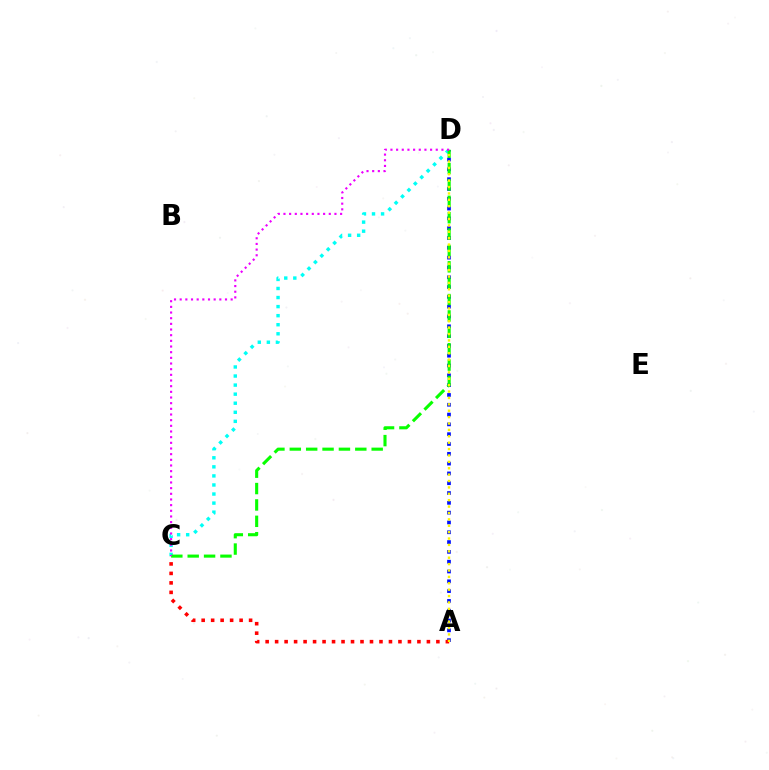{('A', 'D'): [{'color': '#0010ff', 'line_style': 'dotted', 'thickness': 2.66}, {'color': '#fcf500', 'line_style': 'dotted', 'thickness': 1.74}], ('A', 'C'): [{'color': '#ff0000', 'line_style': 'dotted', 'thickness': 2.58}], ('C', 'D'): [{'color': '#00fff6', 'line_style': 'dotted', 'thickness': 2.46}, {'color': '#08ff00', 'line_style': 'dashed', 'thickness': 2.22}, {'color': '#ee00ff', 'line_style': 'dotted', 'thickness': 1.54}]}